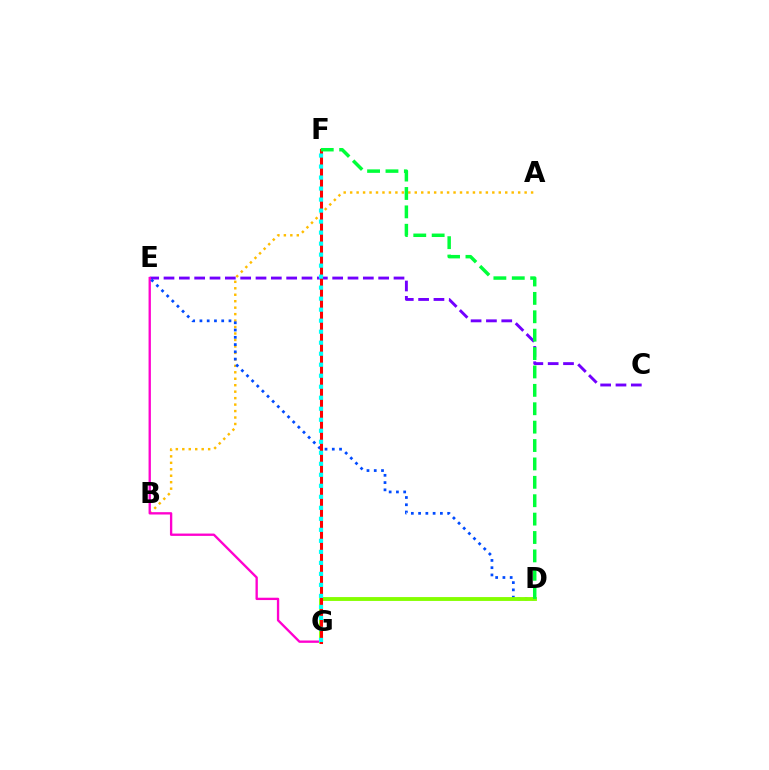{('A', 'B'): [{'color': '#ffbd00', 'line_style': 'dotted', 'thickness': 1.76}], ('C', 'E'): [{'color': '#7200ff', 'line_style': 'dashed', 'thickness': 2.08}], ('E', 'G'): [{'color': '#ff00cf', 'line_style': 'solid', 'thickness': 1.68}], ('D', 'E'): [{'color': '#004bff', 'line_style': 'dotted', 'thickness': 1.97}], ('D', 'G'): [{'color': '#84ff00', 'line_style': 'solid', 'thickness': 2.78}], ('F', 'G'): [{'color': '#ff0000', 'line_style': 'solid', 'thickness': 2.2}, {'color': '#00fff6', 'line_style': 'dotted', 'thickness': 2.99}], ('D', 'F'): [{'color': '#00ff39', 'line_style': 'dashed', 'thickness': 2.5}]}